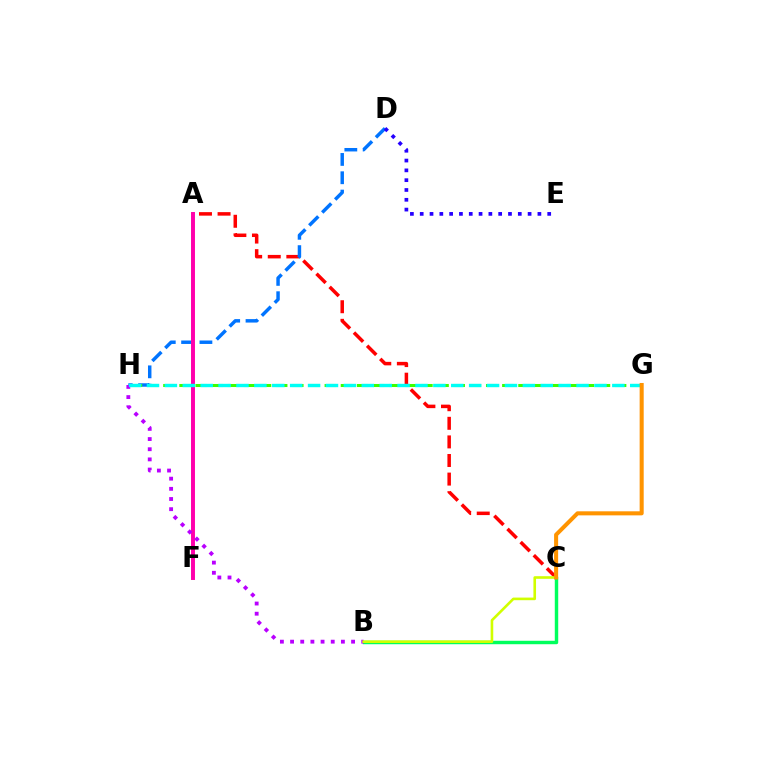{('A', 'C'): [{'color': '#ff0000', 'line_style': 'dashed', 'thickness': 2.53}], ('D', 'H'): [{'color': '#0074ff', 'line_style': 'dashed', 'thickness': 2.49}], ('D', 'E'): [{'color': '#2500ff', 'line_style': 'dotted', 'thickness': 2.66}], ('B', 'C'): [{'color': '#00ff5c', 'line_style': 'solid', 'thickness': 2.47}, {'color': '#d1ff00', 'line_style': 'solid', 'thickness': 1.88}], ('G', 'H'): [{'color': '#3dff00', 'line_style': 'dashed', 'thickness': 2.19}, {'color': '#00fff6', 'line_style': 'dashed', 'thickness': 2.43}], ('A', 'F'): [{'color': '#ff00ac', 'line_style': 'solid', 'thickness': 2.84}], ('B', 'H'): [{'color': '#b900ff', 'line_style': 'dotted', 'thickness': 2.76}], ('C', 'G'): [{'color': '#ff9400', 'line_style': 'solid', 'thickness': 2.91}]}